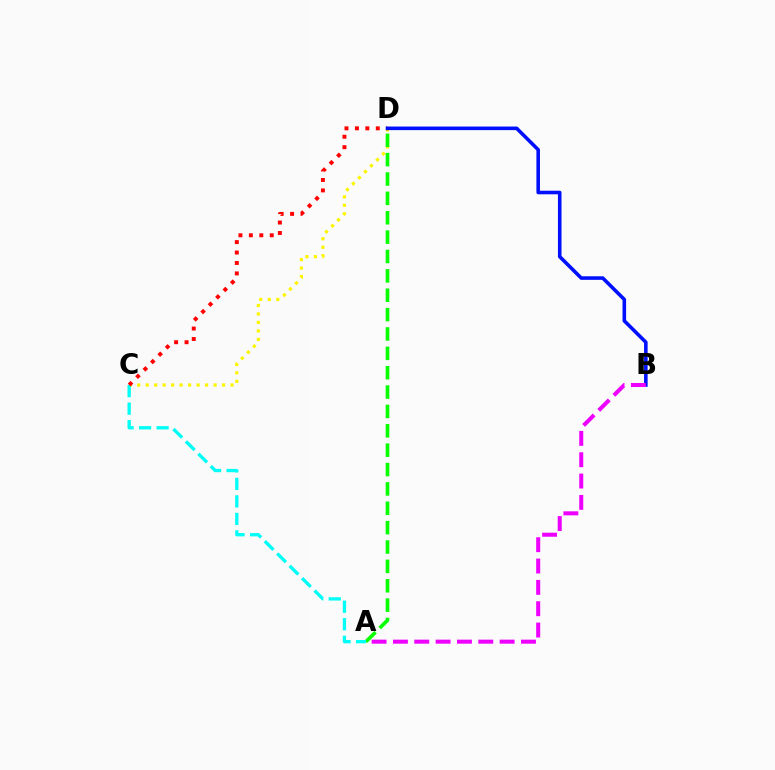{('C', 'D'): [{'color': '#fcf500', 'line_style': 'dotted', 'thickness': 2.3}, {'color': '#ff0000', 'line_style': 'dotted', 'thickness': 2.84}], ('A', 'D'): [{'color': '#08ff00', 'line_style': 'dashed', 'thickness': 2.63}], ('A', 'C'): [{'color': '#00fff6', 'line_style': 'dashed', 'thickness': 2.38}], ('B', 'D'): [{'color': '#0010ff', 'line_style': 'solid', 'thickness': 2.58}], ('A', 'B'): [{'color': '#ee00ff', 'line_style': 'dashed', 'thickness': 2.9}]}